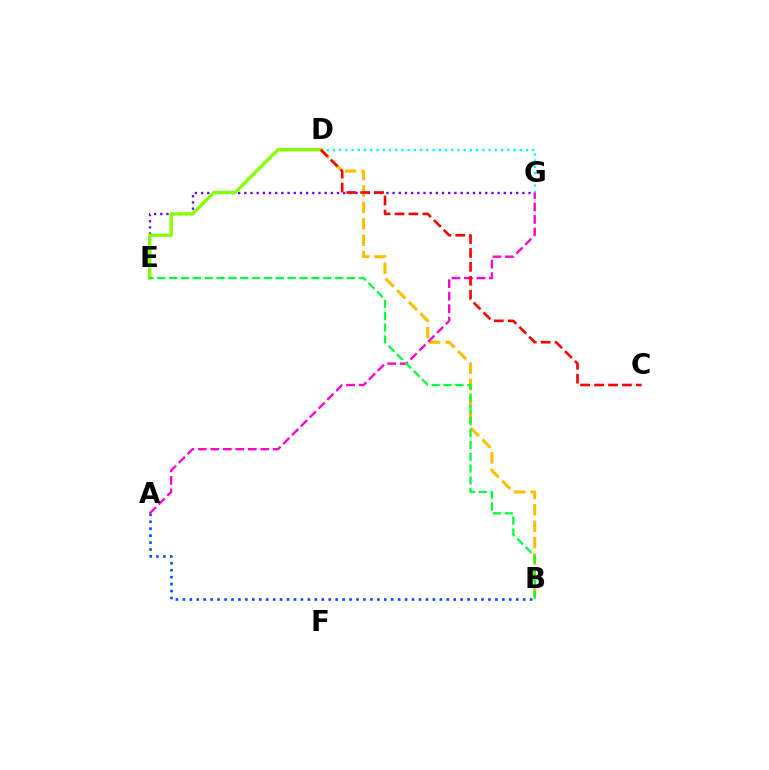{('E', 'G'): [{'color': '#7200ff', 'line_style': 'dotted', 'thickness': 1.68}], ('D', 'G'): [{'color': '#00fff6', 'line_style': 'dotted', 'thickness': 1.69}], ('A', 'B'): [{'color': '#004bff', 'line_style': 'dotted', 'thickness': 1.89}], ('D', 'E'): [{'color': '#84ff00', 'line_style': 'solid', 'thickness': 2.4}], ('B', 'D'): [{'color': '#ffbd00', 'line_style': 'dashed', 'thickness': 2.23}], ('A', 'G'): [{'color': '#ff00cf', 'line_style': 'dashed', 'thickness': 1.7}], ('C', 'D'): [{'color': '#ff0000', 'line_style': 'dashed', 'thickness': 1.89}], ('B', 'E'): [{'color': '#00ff39', 'line_style': 'dashed', 'thickness': 1.61}]}